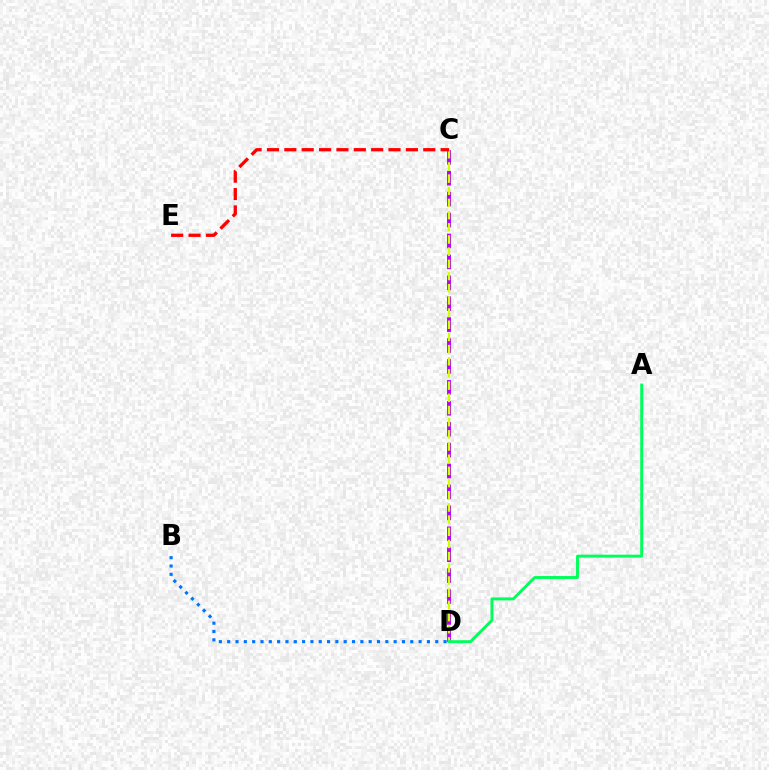{('C', 'D'): [{'color': '#b900ff', 'line_style': 'dashed', 'thickness': 2.84}, {'color': '#d1ff00', 'line_style': 'dashed', 'thickness': 1.65}], ('B', 'D'): [{'color': '#0074ff', 'line_style': 'dotted', 'thickness': 2.26}], ('A', 'D'): [{'color': '#00ff5c', 'line_style': 'solid', 'thickness': 2.1}], ('C', 'E'): [{'color': '#ff0000', 'line_style': 'dashed', 'thickness': 2.36}]}